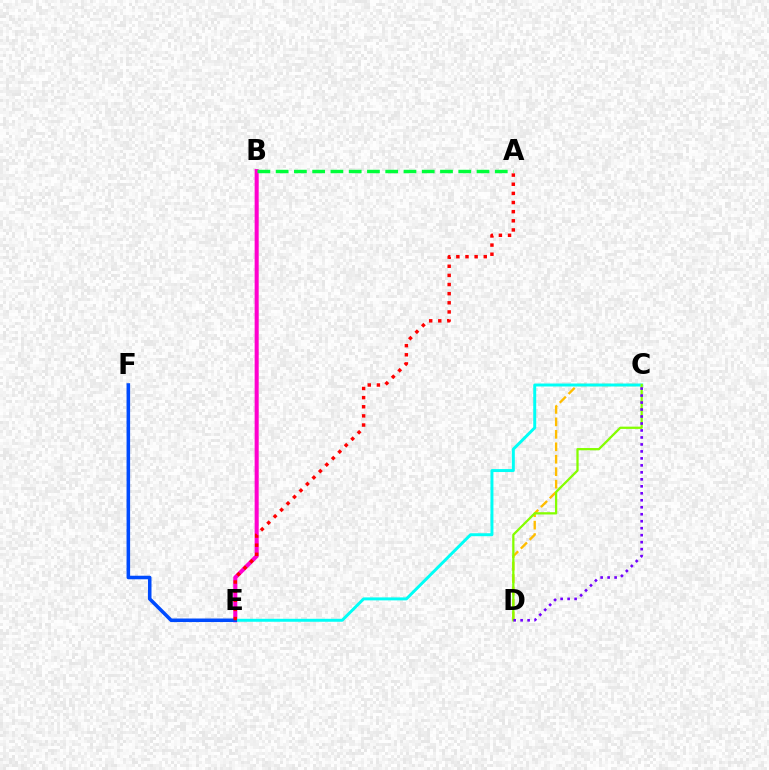{('C', 'D'): [{'color': '#ffbd00', 'line_style': 'dashed', 'thickness': 1.69}, {'color': '#84ff00', 'line_style': 'solid', 'thickness': 1.63}, {'color': '#7200ff', 'line_style': 'dotted', 'thickness': 1.9}], ('B', 'E'): [{'color': '#ff00cf', 'line_style': 'solid', 'thickness': 2.92}], ('C', 'E'): [{'color': '#00fff6', 'line_style': 'solid', 'thickness': 2.13}], ('E', 'F'): [{'color': '#004bff', 'line_style': 'solid', 'thickness': 2.55}], ('A', 'B'): [{'color': '#00ff39', 'line_style': 'dashed', 'thickness': 2.48}], ('A', 'E'): [{'color': '#ff0000', 'line_style': 'dotted', 'thickness': 2.48}]}